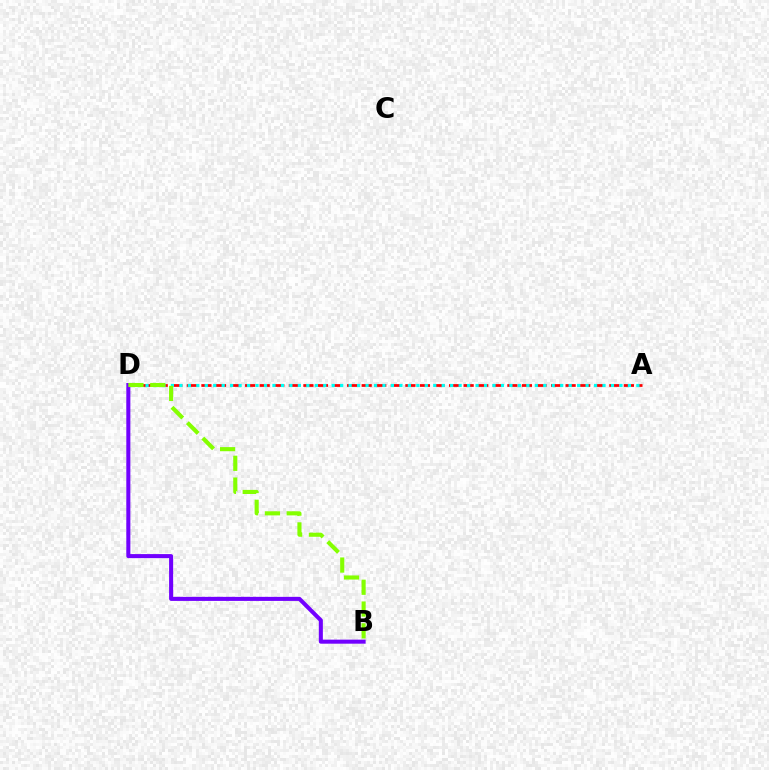{('A', 'D'): [{'color': '#ff0000', 'line_style': 'dashed', 'thickness': 1.98}, {'color': '#00fff6', 'line_style': 'dotted', 'thickness': 2.3}], ('B', 'D'): [{'color': '#7200ff', 'line_style': 'solid', 'thickness': 2.92}, {'color': '#84ff00', 'line_style': 'dashed', 'thickness': 2.96}]}